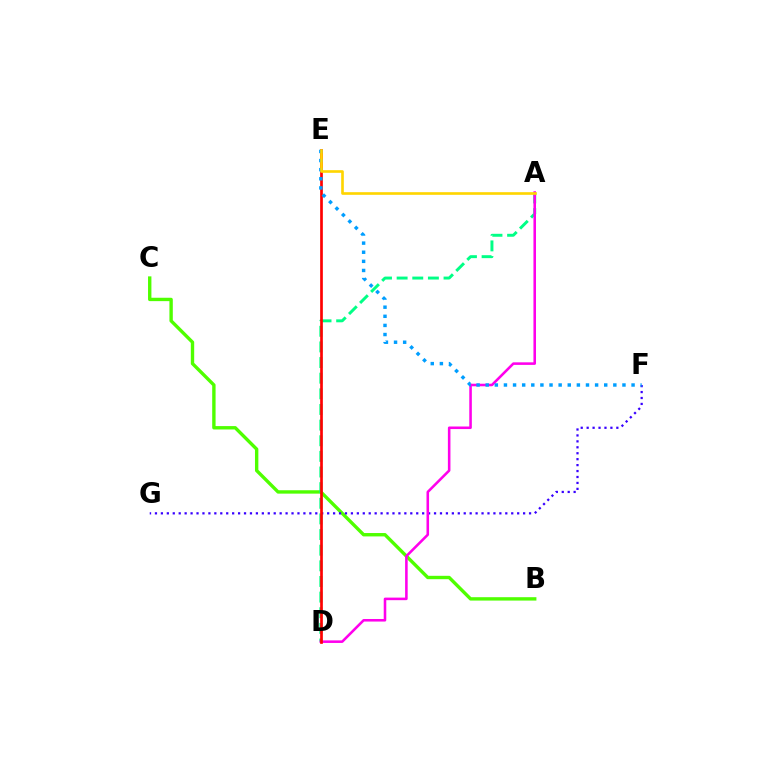{('B', 'C'): [{'color': '#4fff00', 'line_style': 'solid', 'thickness': 2.43}], ('F', 'G'): [{'color': '#3700ff', 'line_style': 'dotted', 'thickness': 1.61}], ('A', 'D'): [{'color': '#00ff86', 'line_style': 'dashed', 'thickness': 2.12}, {'color': '#ff00ed', 'line_style': 'solid', 'thickness': 1.85}], ('D', 'E'): [{'color': '#ff0000', 'line_style': 'solid', 'thickness': 1.94}], ('E', 'F'): [{'color': '#009eff', 'line_style': 'dotted', 'thickness': 2.48}], ('A', 'E'): [{'color': '#ffd500', 'line_style': 'solid', 'thickness': 1.9}]}